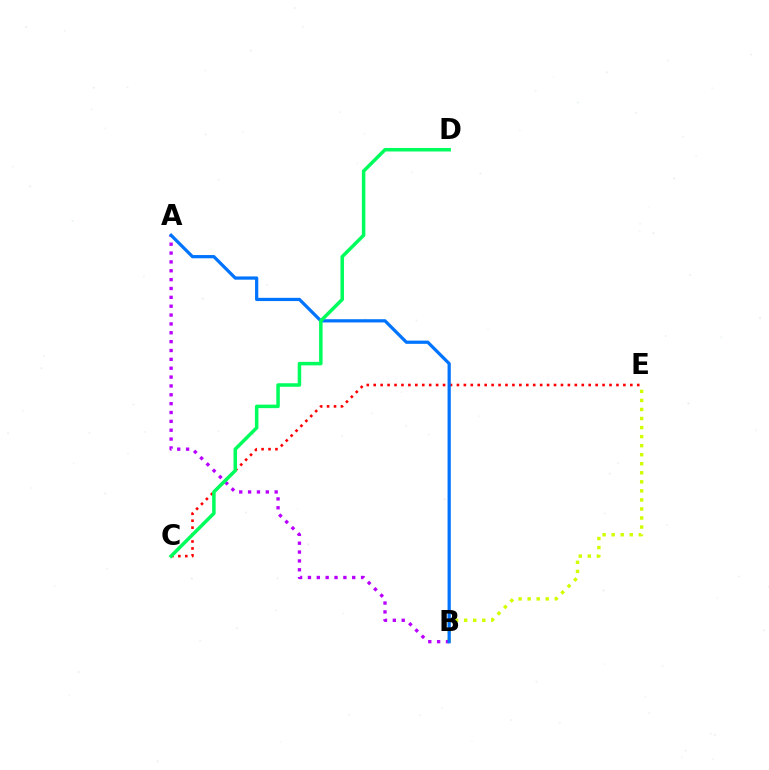{('B', 'E'): [{'color': '#d1ff00', 'line_style': 'dotted', 'thickness': 2.46}], ('C', 'E'): [{'color': '#ff0000', 'line_style': 'dotted', 'thickness': 1.88}], ('A', 'B'): [{'color': '#b900ff', 'line_style': 'dotted', 'thickness': 2.41}, {'color': '#0074ff', 'line_style': 'solid', 'thickness': 2.33}], ('C', 'D'): [{'color': '#00ff5c', 'line_style': 'solid', 'thickness': 2.52}]}